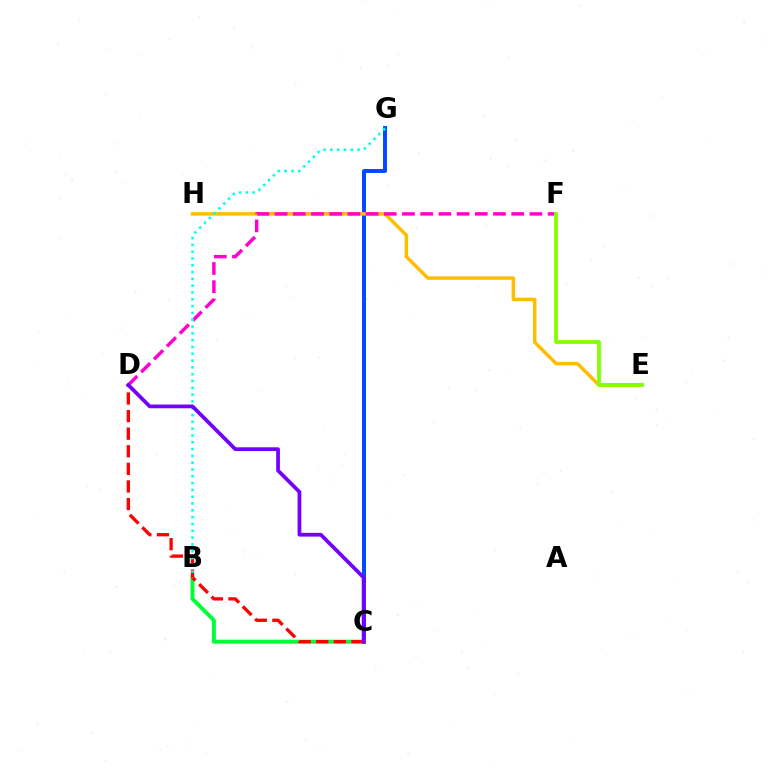{('C', 'G'): [{'color': '#004bff', 'line_style': 'solid', 'thickness': 2.85}], ('E', 'H'): [{'color': '#ffbd00', 'line_style': 'solid', 'thickness': 2.5}], ('B', 'C'): [{'color': '#00ff39', 'line_style': 'solid', 'thickness': 2.85}], ('D', 'F'): [{'color': '#ff00cf', 'line_style': 'dashed', 'thickness': 2.47}], ('E', 'F'): [{'color': '#84ff00', 'line_style': 'solid', 'thickness': 2.73}], ('C', 'D'): [{'color': '#ff0000', 'line_style': 'dashed', 'thickness': 2.39}, {'color': '#7200ff', 'line_style': 'solid', 'thickness': 2.69}], ('B', 'G'): [{'color': '#00fff6', 'line_style': 'dotted', 'thickness': 1.85}]}